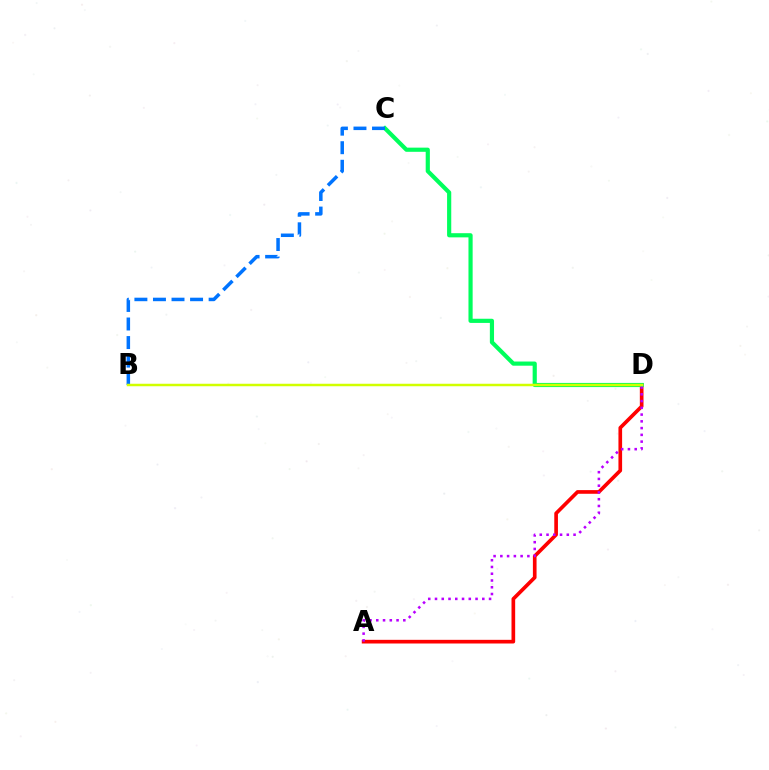{('A', 'D'): [{'color': '#ff0000', 'line_style': 'solid', 'thickness': 2.64}, {'color': '#b900ff', 'line_style': 'dotted', 'thickness': 1.84}], ('C', 'D'): [{'color': '#00ff5c', 'line_style': 'solid', 'thickness': 3.0}], ('B', 'C'): [{'color': '#0074ff', 'line_style': 'dashed', 'thickness': 2.52}], ('B', 'D'): [{'color': '#d1ff00', 'line_style': 'solid', 'thickness': 1.79}]}